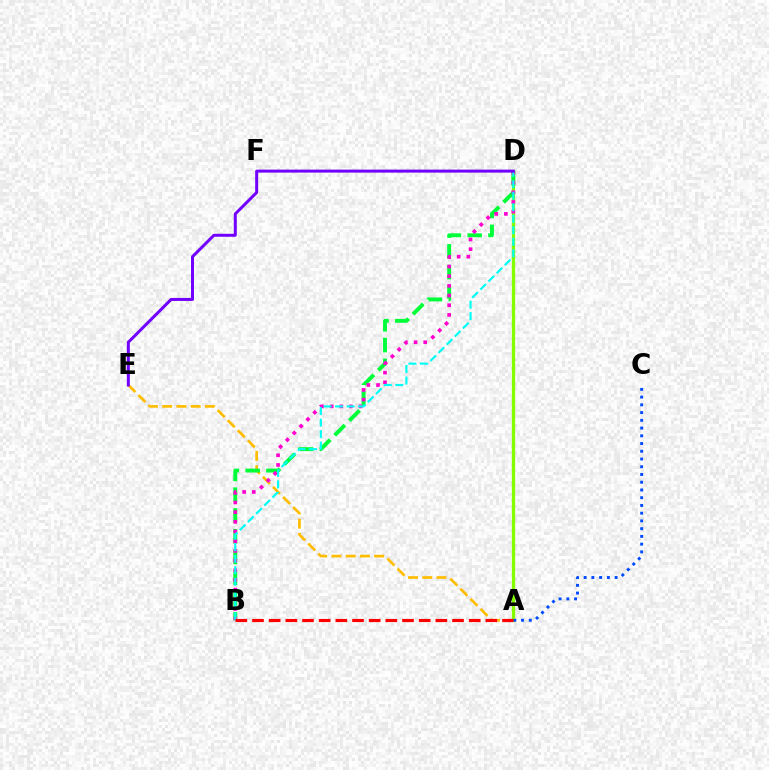{('A', 'E'): [{'color': '#ffbd00', 'line_style': 'dashed', 'thickness': 1.93}], ('A', 'D'): [{'color': '#84ff00', 'line_style': 'solid', 'thickness': 2.38}], ('A', 'C'): [{'color': '#004bff', 'line_style': 'dotted', 'thickness': 2.1}], ('B', 'D'): [{'color': '#00ff39', 'line_style': 'dashed', 'thickness': 2.82}, {'color': '#ff00cf', 'line_style': 'dotted', 'thickness': 2.63}, {'color': '#00fff6', 'line_style': 'dashed', 'thickness': 1.56}], ('A', 'B'): [{'color': '#ff0000', 'line_style': 'dashed', 'thickness': 2.26}], ('D', 'E'): [{'color': '#7200ff', 'line_style': 'solid', 'thickness': 2.16}]}